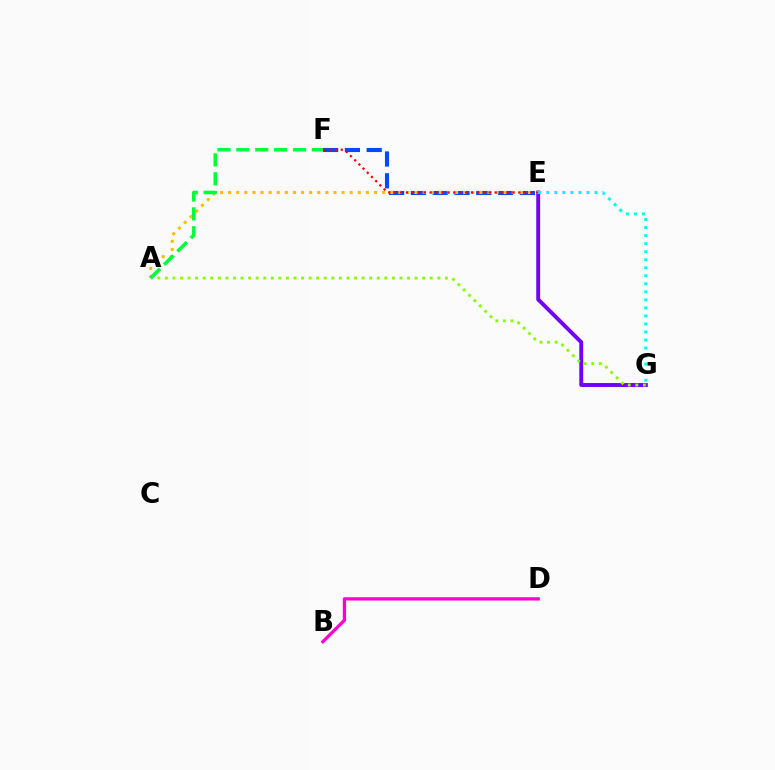{('B', 'D'): [{'color': '#ff00cf', 'line_style': 'solid', 'thickness': 2.35}], ('E', 'F'): [{'color': '#004bff', 'line_style': 'dashed', 'thickness': 2.96}, {'color': '#ff0000', 'line_style': 'dotted', 'thickness': 1.61}], ('E', 'G'): [{'color': '#7200ff', 'line_style': 'solid', 'thickness': 2.81}, {'color': '#00fff6', 'line_style': 'dotted', 'thickness': 2.18}], ('A', 'E'): [{'color': '#ffbd00', 'line_style': 'dotted', 'thickness': 2.2}], ('A', 'G'): [{'color': '#84ff00', 'line_style': 'dotted', 'thickness': 2.06}], ('A', 'F'): [{'color': '#00ff39', 'line_style': 'dashed', 'thickness': 2.56}]}